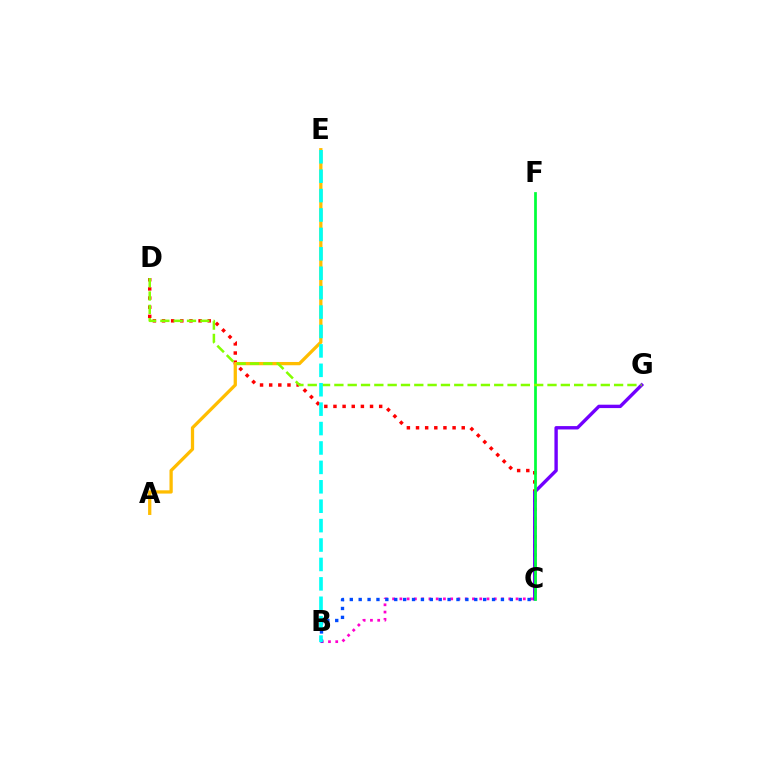{('C', 'D'): [{'color': '#ff0000', 'line_style': 'dotted', 'thickness': 2.48}], ('C', 'G'): [{'color': '#7200ff', 'line_style': 'solid', 'thickness': 2.43}], ('A', 'E'): [{'color': '#ffbd00', 'line_style': 'solid', 'thickness': 2.36}], ('B', 'C'): [{'color': '#ff00cf', 'line_style': 'dotted', 'thickness': 1.97}, {'color': '#004bff', 'line_style': 'dotted', 'thickness': 2.42}], ('C', 'F'): [{'color': '#00ff39', 'line_style': 'solid', 'thickness': 1.97}], ('D', 'G'): [{'color': '#84ff00', 'line_style': 'dashed', 'thickness': 1.81}], ('B', 'E'): [{'color': '#00fff6', 'line_style': 'dashed', 'thickness': 2.64}]}